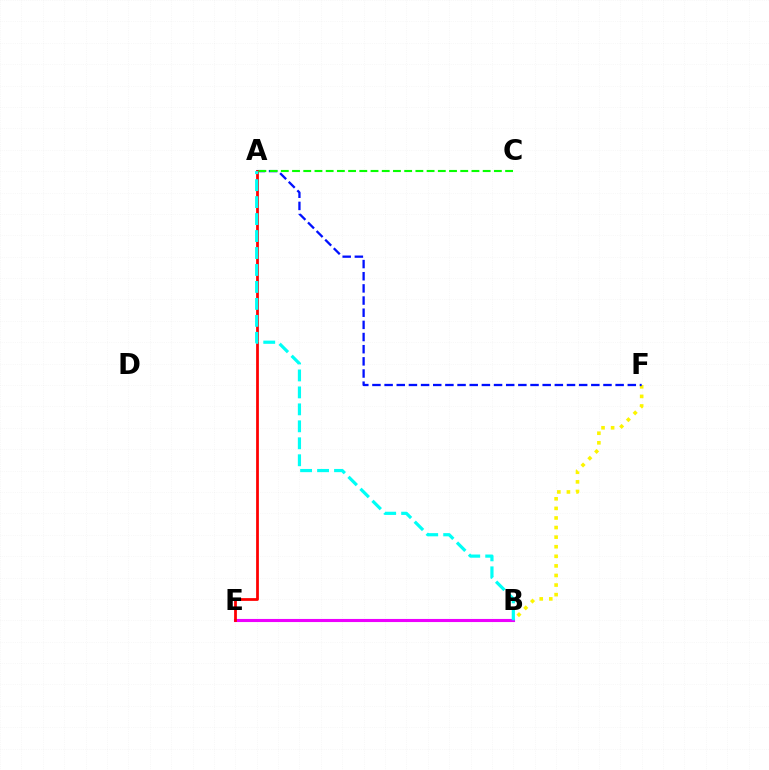{('B', 'F'): [{'color': '#fcf500', 'line_style': 'dotted', 'thickness': 2.6}], ('B', 'E'): [{'color': '#ee00ff', 'line_style': 'solid', 'thickness': 2.23}], ('A', 'F'): [{'color': '#0010ff', 'line_style': 'dashed', 'thickness': 1.65}], ('A', 'E'): [{'color': '#ff0000', 'line_style': 'solid', 'thickness': 1.99}], ('A', 'C'): [{'color': '#08ff00', 'line_style': 'dashed', 'thickness': 1.52}], ('A', 'B'): [{'color': '#00fff6', 'line_style': 'dashed', 'thickness': 2.3}]}